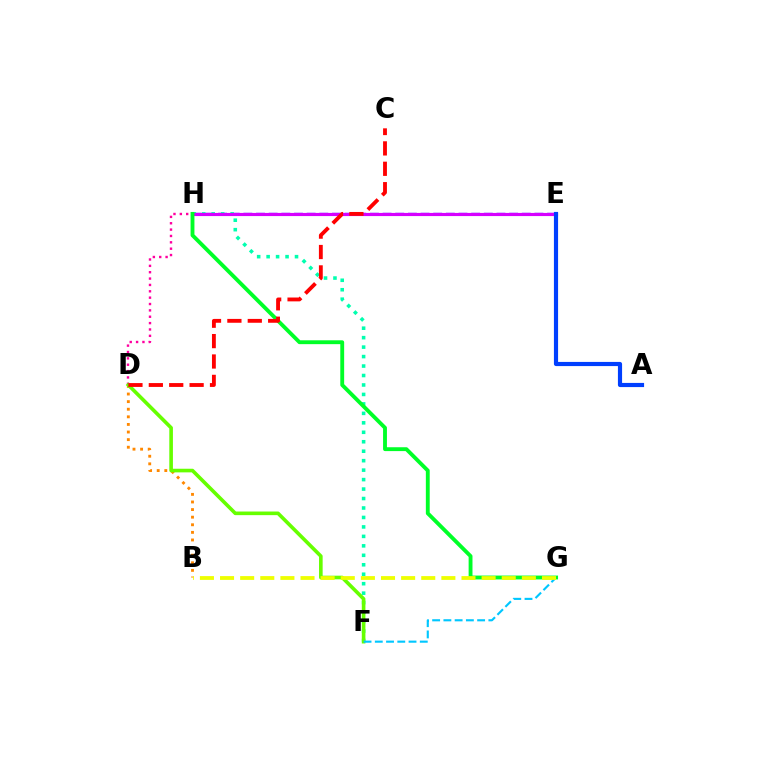{('E', 'H'): [{'color': '#4f00ff', 'line_style': 'dashed', 'thickness': 1.72}, {'color': '#d600ff', 'line_style': 'solid', 'thickness': 2.26}], ('F', 'H'): [{'color': '#00ffaf', 'line_style': 'dotted', 'thickness': 2.57}], ('D', 'H'): [{'color': '#ff00a0', 'line_style': 'dotted', 'thickness': 1.73}], ('B', 'D'): [{'color': '#ff8800', 'line_style': 'dotted', 'thickness': 2.06}], ('D', 'F'): [{'color': '#66ff00', 'line_style': 'solid', 'thickness': 2.61}], ('F', 'G'): [{'color': '#00c7ff', 'line_style': 'dashed', 'thickness': 1.53}], ('A', 'E'): [{'color': '#003fff', 'line_style': 'solid', 'thickness': 3.0}], ('G', 'H'): [{'color': '#00ff27', 'line_style': 'solid', 'thickness': 2.78}], ('B', 'G'): [{'color': '#eeff00', 'line_style': 'dashed', 'thickness': 2.73}], ('C', 'D'): [{'color': '#ff0000', 'line_style': 'dashed', 'thickness': 2.77}]}